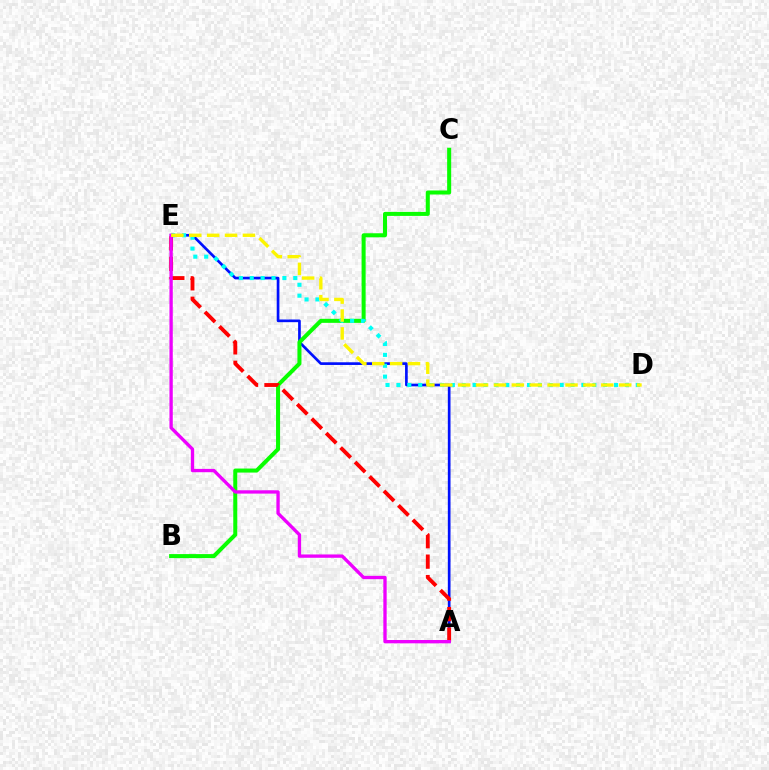{('A', 'E'): [{'color': '#0010ff', 'line_style': 'solid', 'thickness': 1.93}, {'color': '#ff0000', 'line_style': 'dashed', 'thickness': 2.78}, {'color': '#ee00ff', 'line_style': 'solid', 'thickness': 2.4}], ('B', 'C'): [{'color': '#08ff00', 'line_style': 'solid', 'thickness': 2.9}], ('D', 'E'): [{'color': '#00fff6', 'line_style': 'dotted', 'thickness': 2.96}, {'color': '#fcf500', 'line_style': 'dashed', 'thickness': 2.43}]}